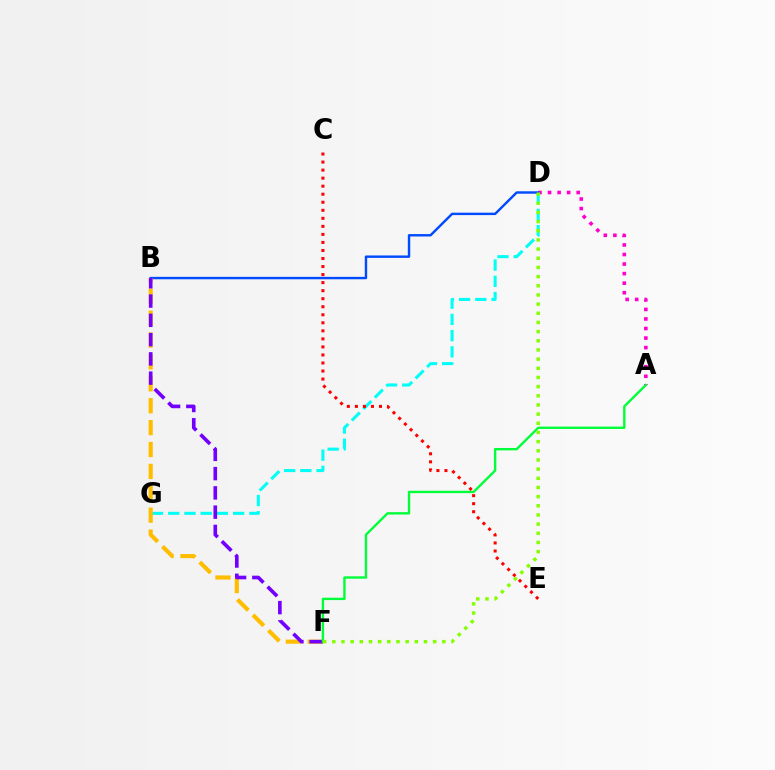{('A', 'D'): [{'color': '#ff00cf', 'line_style': 'dotted', 'thickness': 2.6}], ('D', 'G'): [{'color': '#00fff6', 'line_style': 'dashed', 'thickness': 2.2}], ('B', 'D'): [{'color': '#004bff', 'line_style': 'solid', 'thickness': 1.74}], ('B', 'F'): [{'color': '#ffbd00', 'line_style': 'dashed', 'thickness': 2.97}, {'color': '#7200ff', 'line_style': 'dashed', 'thickness': 2.62}], ('A', 'F'): [{'color': '#00ff39', 'line_style': 'solid', 'thickness': 1.71}], ('C', 'E'): [{'color': '#ff0000', 'line_style': 'dotted', 'thickness': 2.18}], ('D', 'F'): [{'color': '#84ff00', 'line_style': 'dotted', 'thickness': 2.49}]}